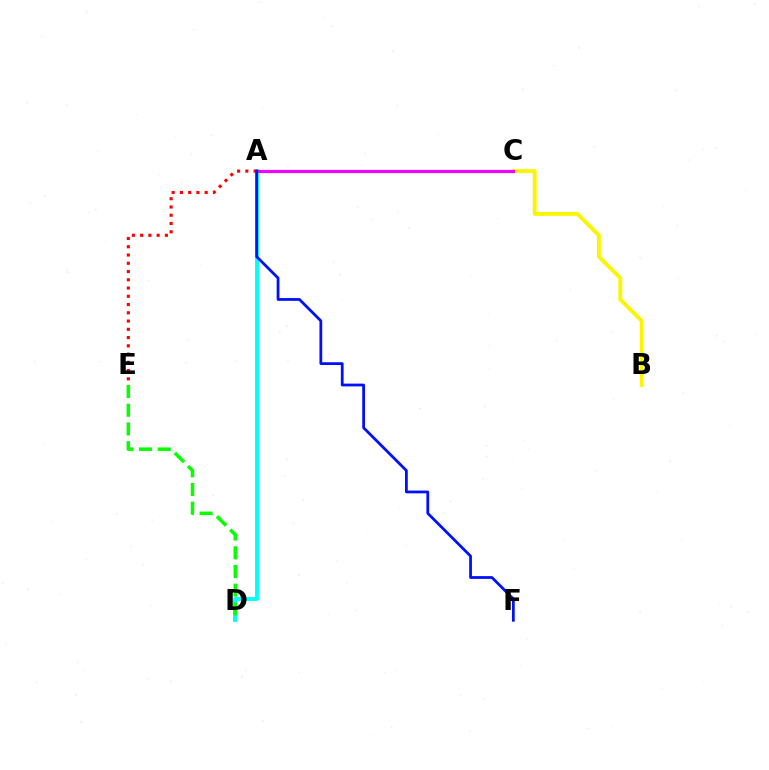{('B', 'C'): [{'color': '#fcf500', 'line_style': 'solid', 'thickness': 2.8}], ('A', 'D'): [{'color': '#00fff6', 'line_style': 'solid', 'thickness': 2.79}], ('A', 'C'): [{'color': '#ee00ff', 'line_style': 'solid', 'thickness': 2.28}], ('A', 'E'): [{'color': '#ff0000', 'line_style': 'dotted', 'thickness': 2.24}], ('D', 'E'): [{'color': '#08ff00', 'line_style': 'dashed', 'thickness': 2.54}], ('A', 'F'): [{'color': '#0010ff', 'line_style': 'solid', 'thickness': 2.0}]}